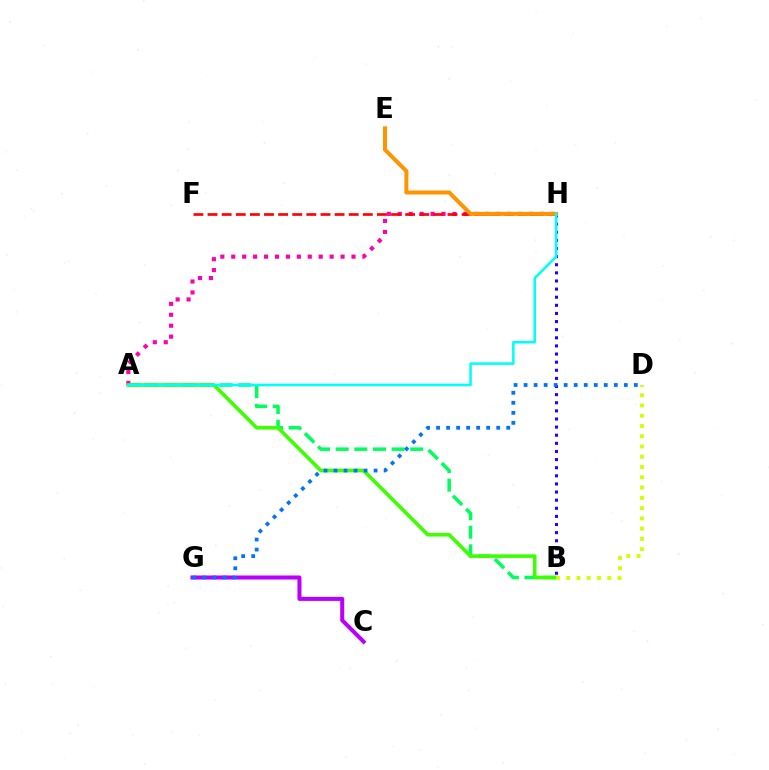{('A', 'B'): [{'color': '#00ff5c', 'line_style': 'dashed', 'thickness': 2.53}, {'color': '#3dff00', 'line_style': 'solid', 'thickness': 2.61}], ('A', 'H'): [{'color': '#ff00ac', 'line_style': 'dotted', 'thickness': 2.97}, {'color': '#00fff6', 'line_style': 'solid', 'thickness': 1.84}], ('B', 'H'): [{'color': '#2500ff', 'line_style': 'dotted', 'thickness': 2.21}], ('F', 'H'): [{'color': '#ff0000', 'line_style': 'dashed', 'thickness': 1.92}], ('C', 'G'): [{'color': '#b900ff', 'line_style': 'solid', 'thickness': 2.9}], ('E', 'H'): [{'color': '#ff9400', 'line_style': 'solid', 'thickness': 2.88}], ('B', 'D'): [{'color': '#d1ff00', 'line_style': 'dotted', 'thickness': 2.79}], ('D', 'G'): [{'color': '#0074ff', 'line_style': 'dotted', 'thickness': 2.72}]}